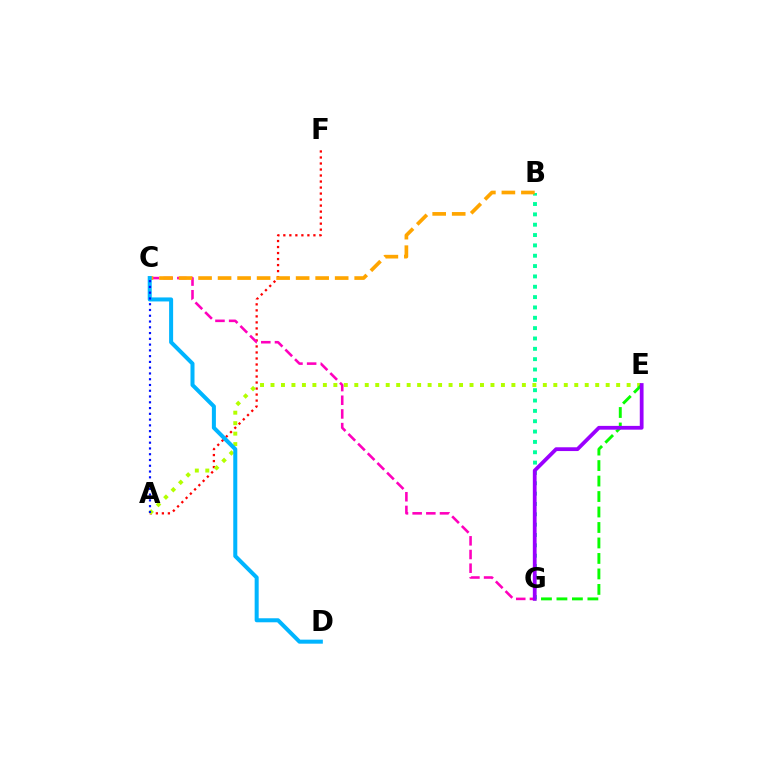{('A', 'F'): [{'color': '#ff0000', 'line_style': 'dotted', 'thickness': 1.63}], ('A', 'E'): [{'color': '#b3ff00', 'line_style': 'dotted', 'thickness': 2.85}], ('C', 'G'): [{'color': '#ff00bd', 'line_style': 'dashed', 'thickness': 1.86}], ('E', 'G'): [{'color': '#08ff00', 'line_style': 'dashed', 'thickness': 2.1}, {'color': '#9b00ff', 'line_style': 'solid', 'thickness': 2.72}], ('B', 'G'): [{'color': '#00ff9d', 'line_style': 'dotted', 'thickness': 2.81}], ('B', 'C'): [{'color': '#ffa500', 'line_style': 'dashed', 'thickness': 2.65}], ('C', 'D'): [{'color': '#00b5ff', 'line_style': 'solid', 'thickness': 2.89}], ('A', 'C'): [{'color': '#0010ff', 'line_style': 'dotted', 'thickness': 1.57}]}